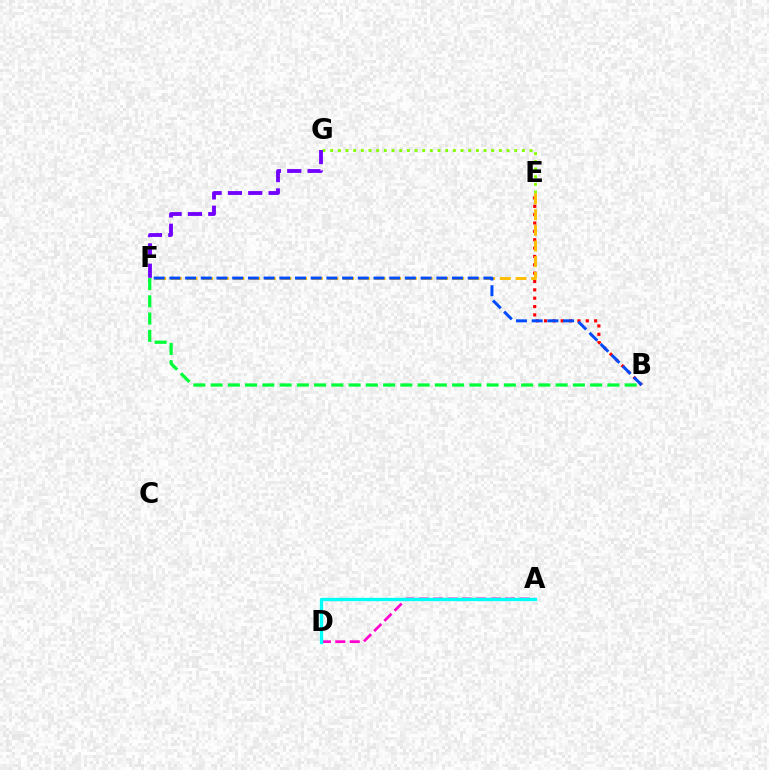{('B', 'E'): [{'color': '#ff0000', 'line_style': 'dotted', 'thickness': 2.27}], ('E', 'G'): [{'color': '#84ff00', 'line_style': 'dotted', 'thickness': 2.08}], ('B', 'F'): [{'color': '#00ff39', 'line_style': 'dashed', 'thickness': 2.34}, {'color': '#004bff', 'line_style': 'dashed', 'thickness': 2.13}], ('A', 'D'): [{'color': '#ff00cf', 'line_style': 'dashed', 'thickness': 1.96}, {'color': '#00fff6', 'line_style': 'solid', 'thickness': 2.39}], ('E', 'F'): [{'color': '#ffbd00', 'line_style': 'dashed', 'thickness': 2.13}], ('F', 'G'): [{'color': '#7200ff', 'line_style': 'dashed', 'thickness': 2.76}]}